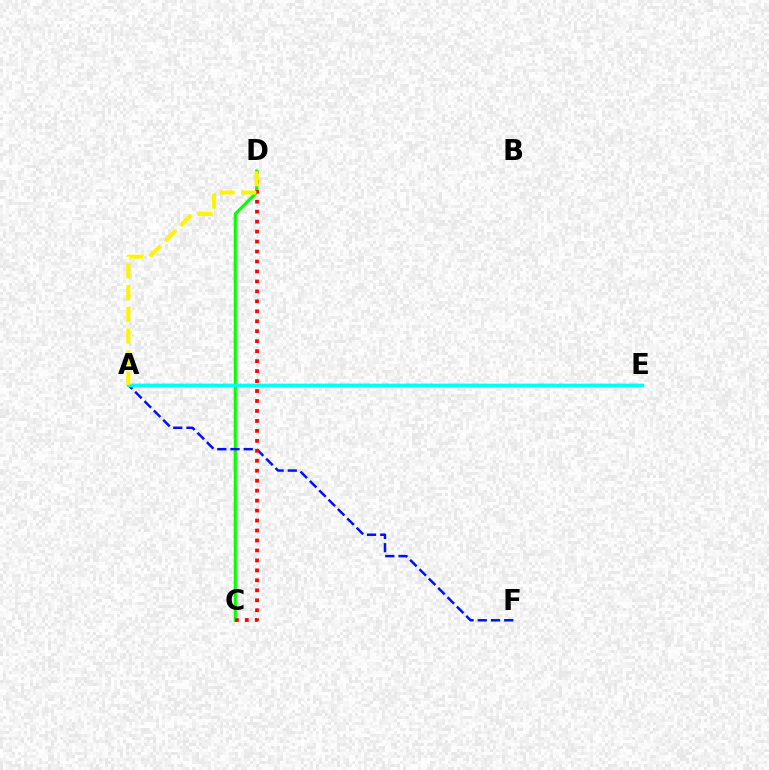{('A', 'E'): [{'color': '#ee00ff', 'line_style': 'solid', 'thickness': 1.56}, {'color': '#00fff6', 'line_style': 'solid', 'thickness': 2.47}], ('C', 'D'): [{'color': '#08ff00', 'line_style': 'solid', 'thickness': 2.23}, {'color': '#ff0000', 'line_style': 'dotted', 'thickness': 2.71}], ('A', 'F'): [{'color': '#0010ff', 'line_style': 'dashed', 'thickness': 1.8}], ('A', 'D'): [{'color': '#fcf500', 'line_style': 'dashed', 'thickness': 2.95}]}